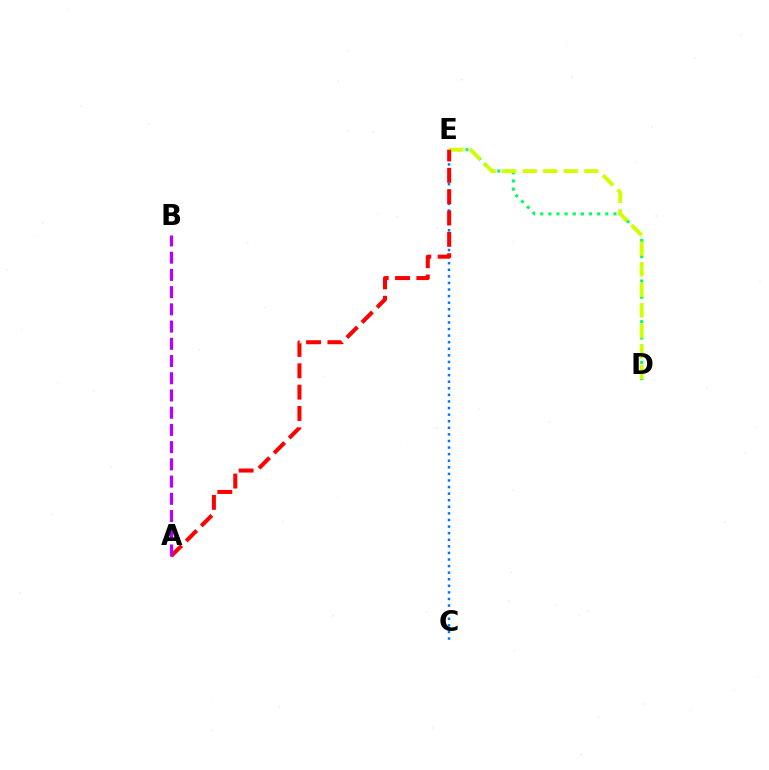{('C', 'E'): [{'color': '#0074ff', 'line_style': 'dotted', 'thickness': 1.79}], ('D', 'E'): [{'color': '#00ff5c', 'line_style': 'dotted', 'thickness': 2.21}, {'color': '#d1ff00', 'line_style': 'dashed', 'thickness': 2.79}], ('A', 'E'): [{'color': '#ff0000', 'line_style': 'dashed', 'thickness': 2.9}], ('A', 'B'): [{'color': '#b900ff', 'line_style': 'dashed', 'thickness': 2.34}]}